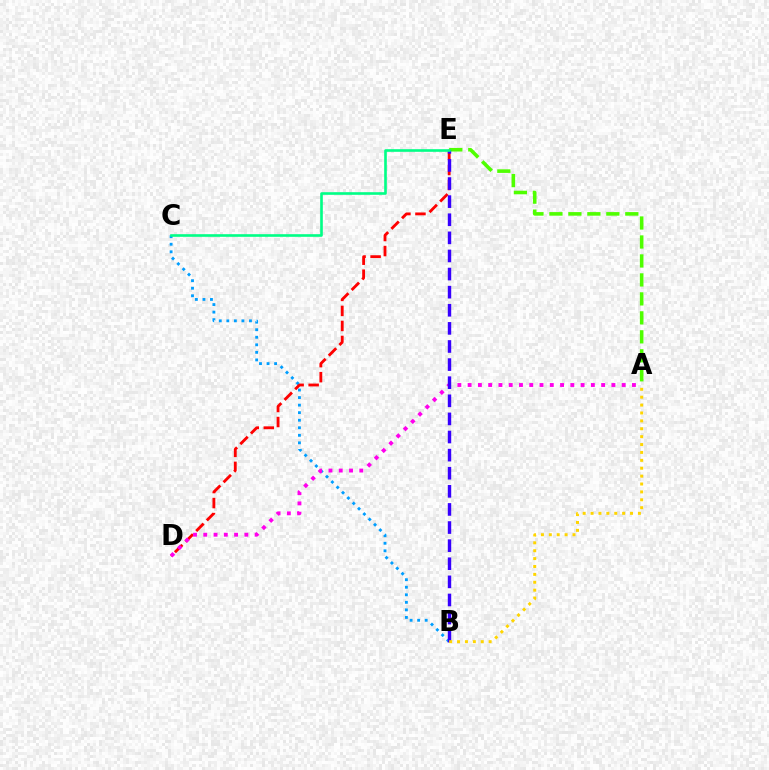{('A', 'E'): [{'color': '#4fff00', 'line_style': 'dashed', 'thickness': 2.58}], ('B', 'C'): [{'color': '#009eff', 'line_style': 'dotted', 'thickness': 2.05}], ('D', 'E'): [{'color': '#ff0000', 'line_style': 'dashed', 'thickness': 2.04}], ('A', 'D'): [{'color': '#ff00ed', 'line_style': 'dotted', 'thickness': 2.79}], ('B', 'E'): [{'color': '#3700ff', 'line_style': 'dashed', 'thickness': 2.46}], ('C', 'E'): [{'color': '#00ff86', 'line_style': 'solid', 'thickness': 1.89}], ('A', 'B'): [{'color': '#ffd500', 'line_style': 'dotted', 'thickness': 2.14}]}